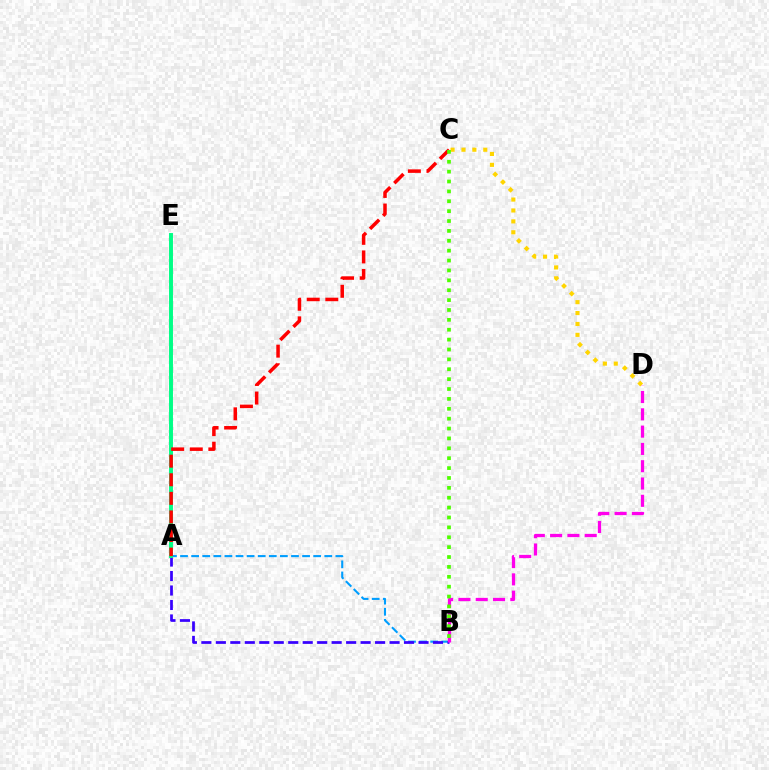{('A', 'B'): [{'color': '#009eff', 'line_style': 'dashed', 'thickness': 1.51}, {'color': '#3700ff', 'line_style': 'dashed', 'thickness': 1.97}], ('B', 'D'): [{'color': '#ff00ed', 'line_style': 'dashed', 'thickness': 2.35}], ('C', 'D'): [{'color': '#ffd500', 'line_style': 'dotted', 'thickness': 2.96}], ('A', 'E'): [{'color': '#00ff86', 'line_style': 'solid', 'thickness': 2.83}], ('A', 'C'): [{'color': '#ff0000', 'line_style': 'dashed', 'thickness': 2.52}], ('B', 'C'): [{'color': '#4fff00', 'line_style': 'dotted', 'thickness': 2.68}]}